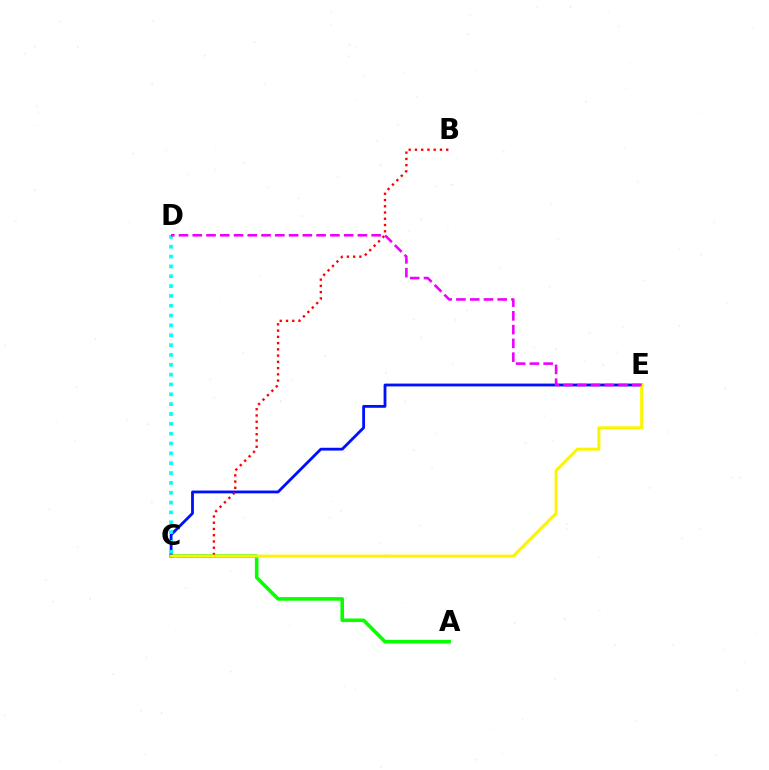{('A', 'C'): [{'color': '#08ff00', 'line_style': 'solid', 'thickness': 2.58}], ('C', 'E'): [{'color': '#0010ff', 'line_style': 'solid', 'thickness': 2.02}, {'color': '#fcf500', 'line_style': 'solid', 'thickness': 2.18}], ('B', 'C'): [{'color': '#ff0000', 'line_style': 'dotted', 'thickness': 1.7}], ('C', 'D'): [{'color': '#00fff6', 'line_style': 'dotted', 'thickness': 2.67}], ('D', 'E'): [{'color': '#ee00ff', 'line_style': 'dashed', 'thickness': 1.87}]}